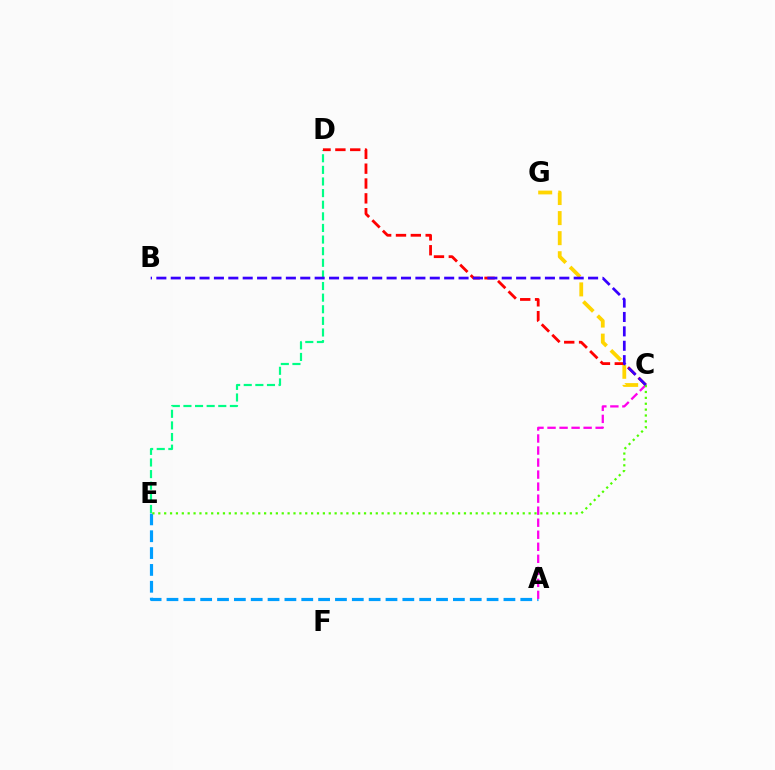{('A', 'E'): [{'color': '#009eff', 'line_style': 'dashed', 'thickness': 2.29}], ('C', 'G'): [{'color': '#ffd500', 'line_style': 'dashed', 'thickness': 2.73}], ('D', 'E'): [{'color': '#00ff86', 'line_style': 'dashed', 'thickness': 1.58}], ('C', 'D'): [{'color': '#ff0000', 'line_style': 'dashed', 'thickness': 2.02}], ('A', 'C'): [{'color': '#ff00ed', 'line_style': 'dashed', 'thickness': 1.63}], ('C', 'E'): [{'color': '#4fff00', 'line_style': 'dotted', 'thickness': 1.6}], ('B', 'C'): [{'color': '#3700ff', 'line_style': 'dashed', 'thickness': 1.96}]}